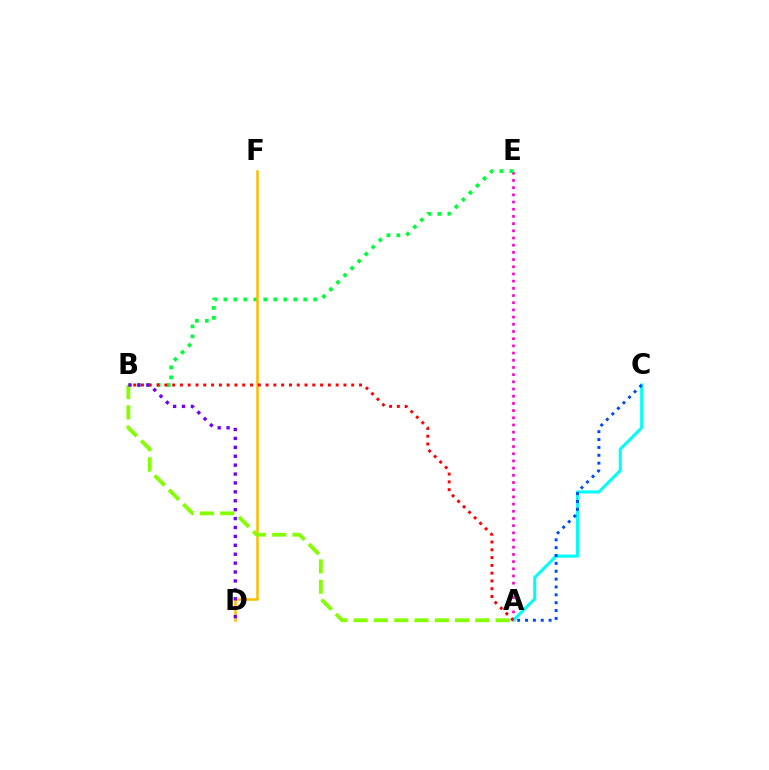{('A', 'E'): [{'color': '#ff00cf', 'line_style': 'dotted', 'thickness': 1.95}], ('B', 'E'): [{'color': '#00ff39', 'line_style': 'dotted', 'thickness': 2.71}], ('A', 'C'): [{'color': '#00fff6', 'line_style': 'solid', 'thickness': 2.19}, {'color': '#004bff', 'line_style': 'dotted', 'thickness': 2.14}], ('D', 'F'): [{'color': '#ffbd00', 'line_style': 'solid', 'thickness': 1.84}], ('A', 'B'): [{'color': '#84ff00', 'line_style': 'dashed', 'thickness': 2.76}, {'color': '#ff0000', 'line_style': 'dotted', 'thickness': 2.12}], ('B', 'D'): [{'color': '#7200ff', 'line_style': 'dotted', 'thickness': 2.42}]}